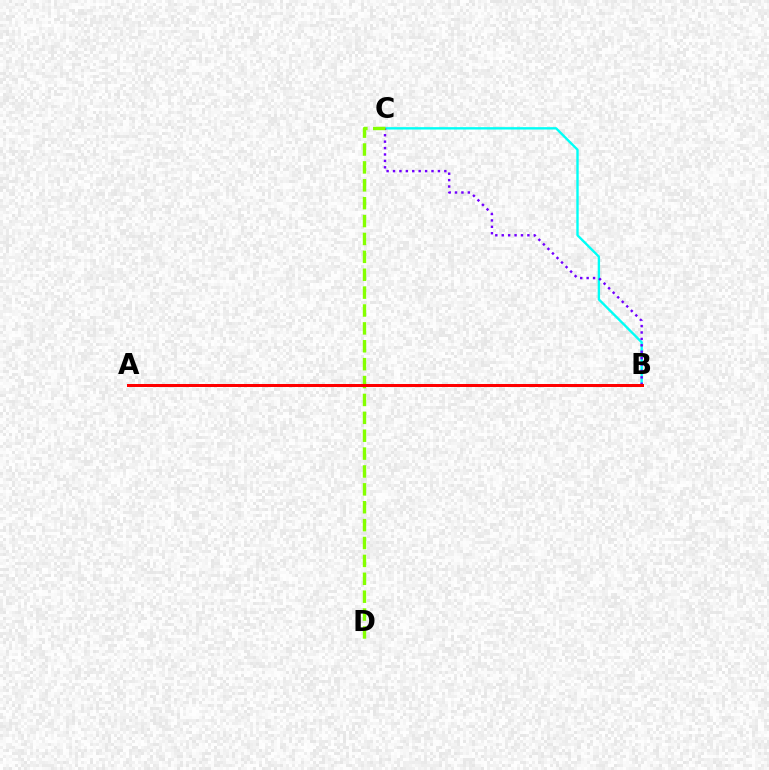{('B', 'C'): [{'color': '#00fff6', 'line_style': 'solid', 'thickness': 1.7}, {'color': '#7200ff', 'line_style': 'dotted', 'thickness': 1.74}], ('C', 'D'): [{'color': '#84ff00', 'line_style': 'dashed', 'thickness': 2.43}], ('A', 'B'): [{'color': '#ff0000', 'line_style': 'solid', 'thickness': 2.15}]}